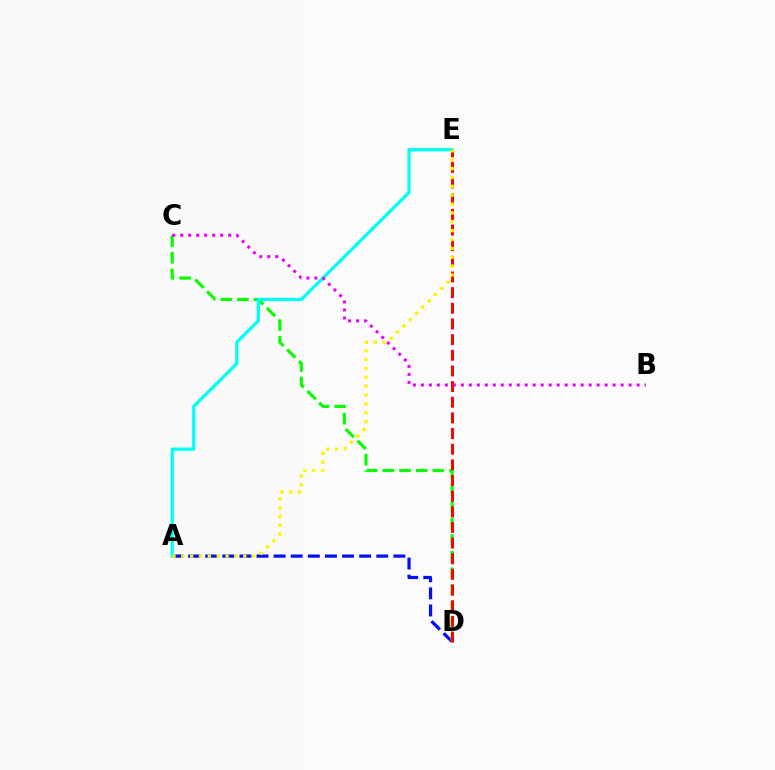{('A', 'D'): [{'color': '#0010ff', 'line_style': 'dashed', 'thickness': 2.32}], ('C', 'D'): [{'color': '#08ff00', 'line_style': 'dashed', 'thickness': 2.26}], ('A', 'E'): [{'color': '#00fff6', 'line_style': 'solid', 'thickness': 2.35}, {'color': '#fcf500', 'line_style': 'dotted', 'thickness': 2.41}], ('B', 'C'): [{'color': '#ee00ff', 'line_style': 'dotted', 'thickness': 2.17}], ('D', 'E'): [{'color': '#ff0000', 'line_style': 'dashed', 'thickness': 2.13}]}